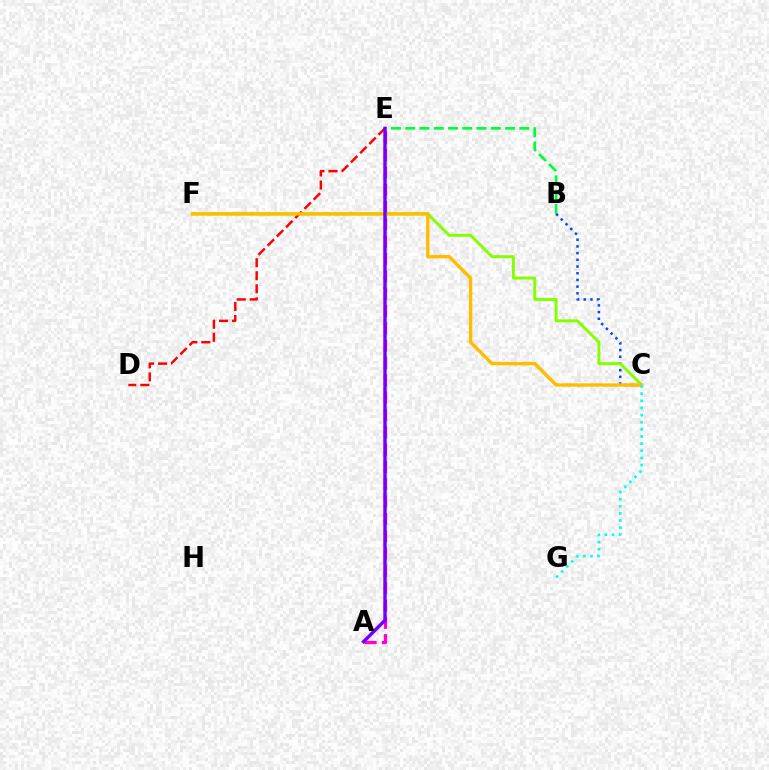{('B', 'E'): [{'color': '#00ff39', 'line_style': 'dashed', 'thickness': 1.94}], ('B', 'C'): [{'color': '#004bff', 'line_style': 'dotted', 'thickness': 1.82}], ('C', 'F'): [{'color': '#84ff00', 'line_style': 'solid', 'thickness': 2.13}, {'color': '#ffbd00', 'line_style': 'solid', 'thickness': 2.44}], ('A', 'E'): [{'color': '#ff00cf', 'line_style': 'dashed', 'thickness': 2.35}, {'color': '#7200ff', 'line_style': 'solid', 'thickness': 2.46}], ('D', 'E'): [{'color': '#ff0000', 'line_style': 'dashed', 'thickness': 1.77}], ('C', 'G'): [{'color': '#00fff6', 'line_style': 'dotted', 'thickness': 1.94}]}